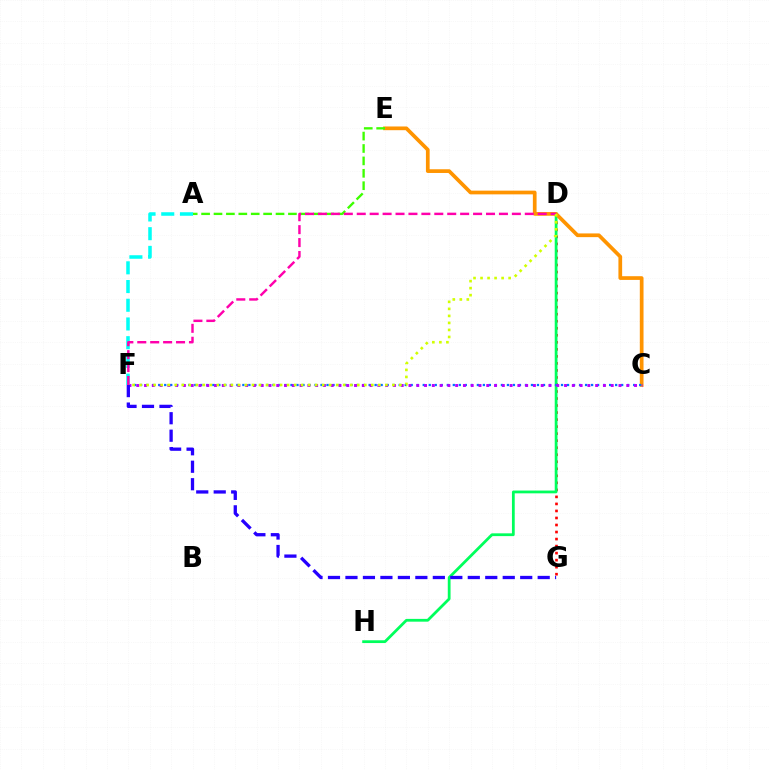{('D', 'G'): [{'color': '#ff0000', 'line_style': 'dotted', 'thickness': 1.91}], ('D', 'H'): [{'color': '#00ff5c', 'line_style': 'solid', 'thickness': 2.0}], ('C', 'E'): [{'color': '#ff9400', 'line_style': 'solid', 'thickness': 2.68}], ('C', 'F'): [{'color': '#0074ff', 'line_style': 'dotted', 'thickness': 1.63}, {'color': '#b900ff', 'line_style': 'dotted', 'thickness': 2.11}], ('A', 'E'): [{'color': '#3dff00', 'line_style': 'dashed', 'thickness': 1.69}], ('A', 'F'): [{'color': '#00fff6', 'line_style': 'dashed', 'thickness': 2.54}], ('D', 'F'): [{'color': '#ff00ac', 'line_style': 'dashed', 'thickness': 1.76}, {'color': '#d1ff00', 'line_style': 'dotted', 'thickness': 1.91}], ('F', 'G'): [{'color': '#2500ff', 'line_style': 'dashed', 'thickness': 2.37}]}